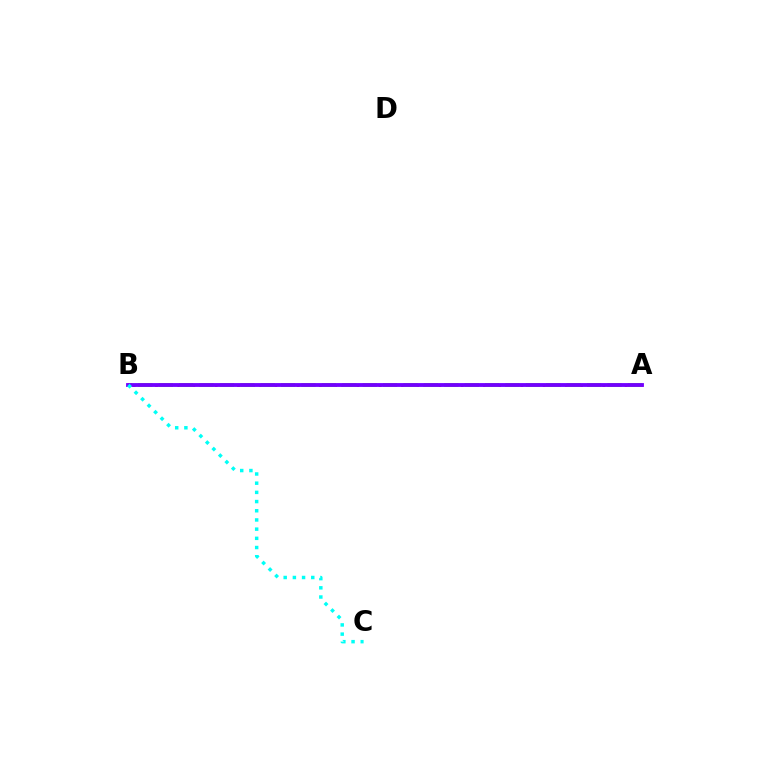{('A', 'B'): [{'color': '#ff0000', 'line_style': 'dotted', 'thickness': 2.03}, {'color': '#84ff00', 'line_style': 'dashed', 'thickness': 2.77}, {'color': '#7200ff', 'line_style': 'solid', 'thickness': 2.76}], ('B', 'C'): [{'color': '#00fff6', 'line_style': 'dotted', 'thickness': 2.5}]}